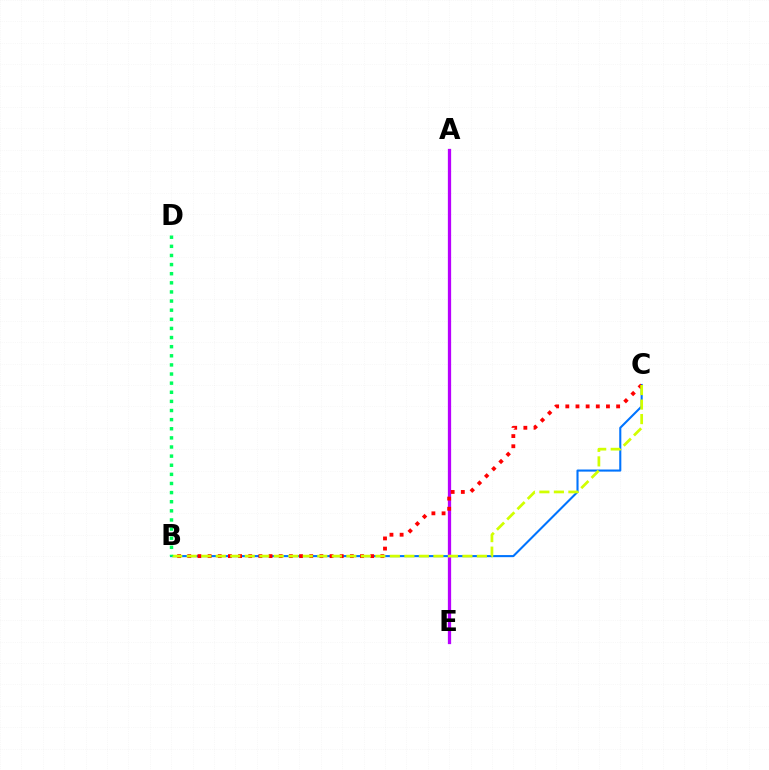{('B', 'C'): [{'color': '#0074ff', 'line_style': 'solid', 'thickness': 1.5}, {'color': '#ff0000', 'line_style': 'dotted', 'thickness': 2.76}, {'color': '#d1ff00', 'line_style': 'dashed', 'thickness': 1.97}], ('A', 'E'): [{'color': '#b900ff', 'line_style': 'solid', 'thickness': 2.35}], ('B', 'D'): [{'color': '#00ff5c', 'line_style': 'dotted', 'thickness': 2.48}]}